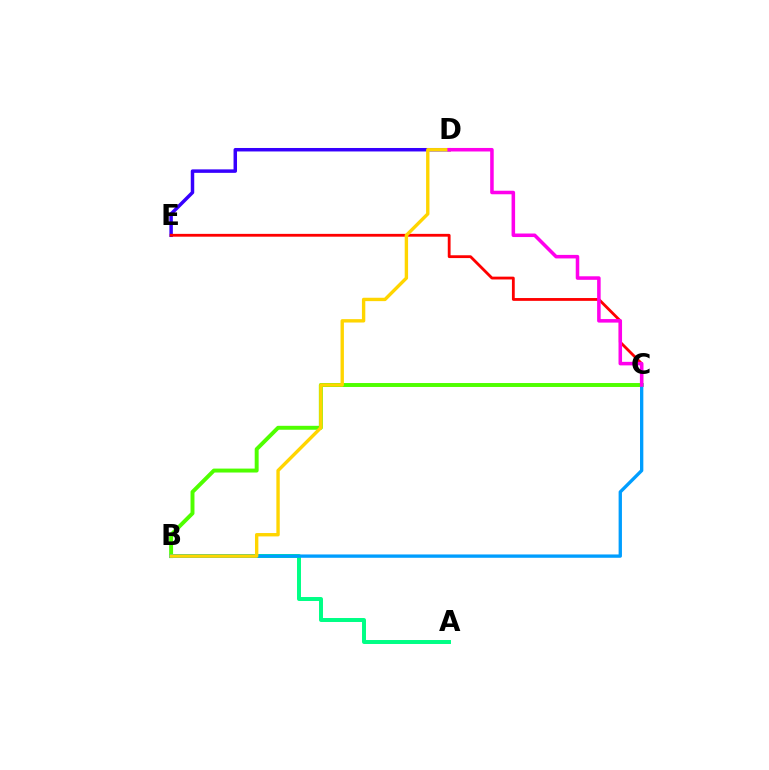{('B', 'C'): [{'color': '#4fff00', 'line_style': 'solid', 'thickness': 2.83}, {'color': '#009eff', 'line_style': 'solid', 'thickness': 2.4}], ('D', 'E'): [{'color': '#3700ff', 'line_style': 'solid', 'thickness': 2.5}], ('C', 'E'): [{'color': '#ff0000', 'line_style': 'solid', 'thickness': 2.02}], ('A', 'B'): [{'color': '#00ff86', 'line_style': 'solid', 'thickness': 2.86}], ('B', 'D'): [{'color': '#ffd500', 'line_style': 'solid', 'thickness': 2.43}], ('C', 'D'): [{'color': '#ff00ed', 'line_style': 'solid', 'thickness': 2.54}]}